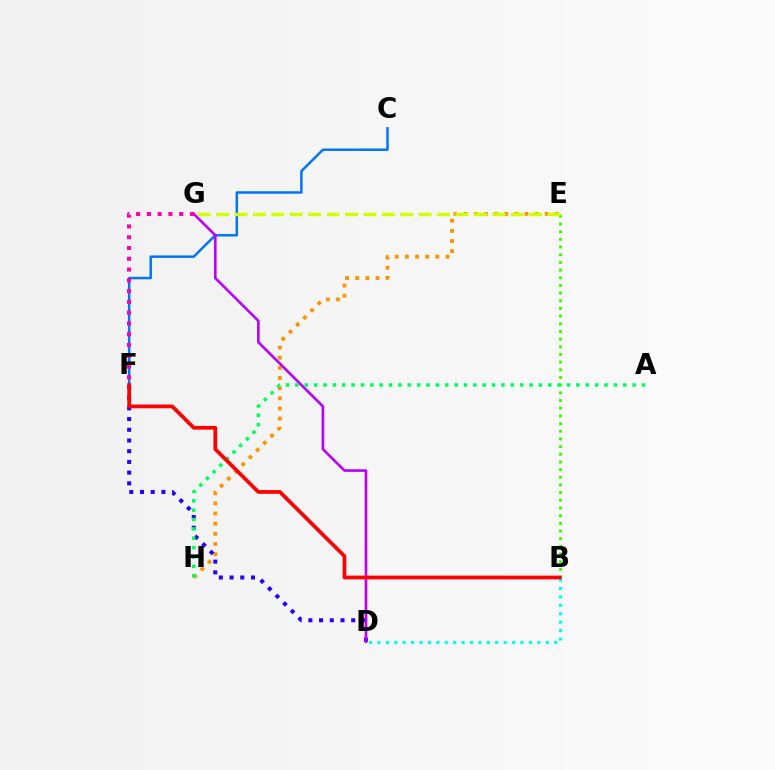{('B', 'E'): [{'color': '#3dff00', 'line_style': 'dotted', 'thickness': 2.09}], ('C', 'F'): [{'color': '#0074ff', 'line_style': 'solid', 'thickness': 1.79}], ('B', 'D'): [{'color': '#00fff6', 'line_style': 'dotted', 'thickness': 2.29}], ('E', 'H'): [{'color': '#ff9400', 'line_style': 'dotted', 'thickness': 2.76}], ('D', 'F'): [{'color': '#2500ff', 'line_style': 'dotted', 'thickness': 2.91}], ('D', 'G'): [{'color': '#b900ff', 'line_style': 'solid', 'thickness': 1.91}], ('F', 'G'): [{'color': '#ff00ac', 'line_style': 'dotted', 'thickness': 2.93}], ('E', 'G'): [{'color': '#d1ff00', 'line_style': 'dashed', 'thickness': 2.5}], ('A', 'H'): [{'color': '#00ff5c', 'line_style': 'dotted', 'thickness': 2.55}], ('B', 'F'): [{'color': '#ff0000', 'line_style': 'solid', 'thickness': 2.7}]}